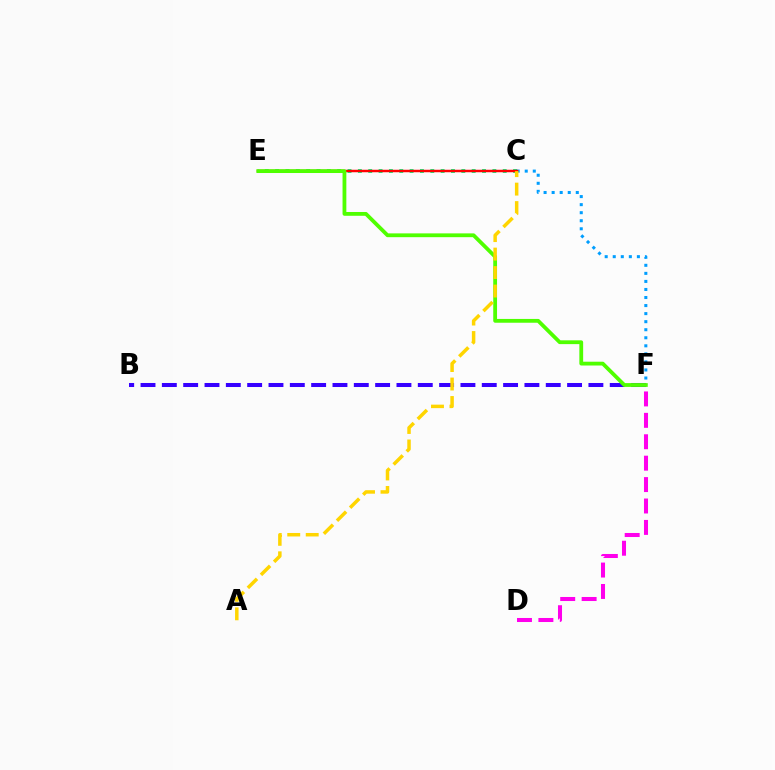{('C', 'E'): [{'color': '#00ff86', 'line_style': 'dotted', 'thickness': 2.81}, {'color': '#ff0000', 'line_style': 'solid', 'thickness': 1.77}], ('C', 'F'): [{'color': '#009eff', 'line_style': 'dotted', 'thickness': 2.19}], ('B', 'F'): [{'color': '#3700ff', 'line_style': 'dashed', 'thickness': 2.9}], ('D', 'F'): [{'color': '#ff00ed', 'line_style': 'dashed', 'thickness': 2.91}], ('E', 'F'): [{'color': '#4fff00', 'line_style': 'solid', 'thickness': 2.74}], ('A', 'C'): [{'color': '#ffd500', 'line_style': 'dashed', 'thickness': 2.51}]}